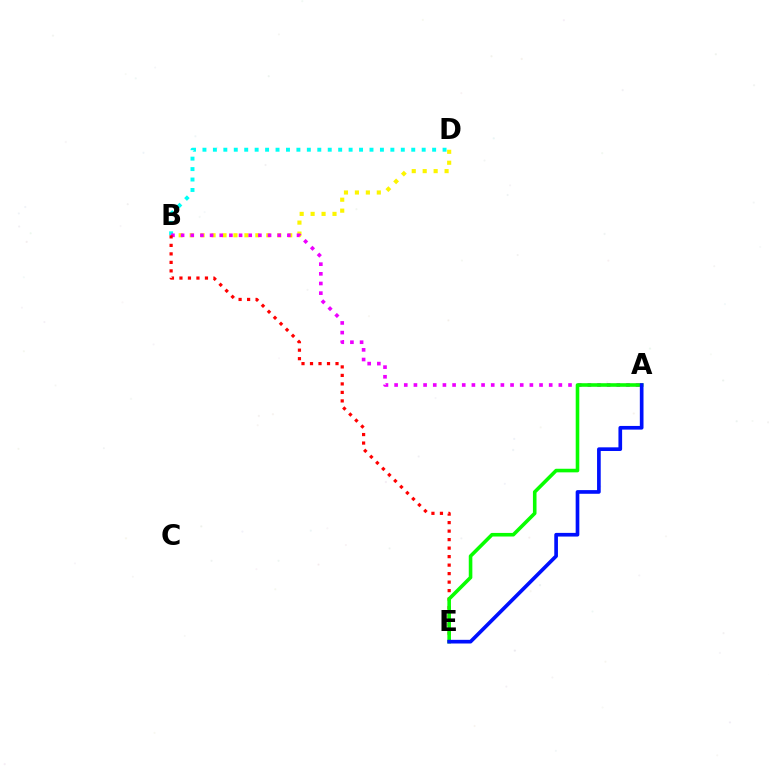{('B', 'D'): [{'color': '#fcf500', 'line_style': 'dotted', 'thickness': 2.97}, {'color': '#00fff6', 'line_style': 'dotted', 'thickness': 2.84}], ('A', 'B'): [{'color': '#ee00ff', 'line_style': 'dotted', 'thickness': 2.63}], ('B', 'E'): [{'color': '#ff0000', 'line_style': 'dotted', 'thickness': 2.31}], ('A', 'E'): [{'color': '#08ff00', 'line_style': 'solid', 'thickness': 2.58}, {'color': '#0010ff', 'line_style': 'solid', 'thickness': 2.64}]}